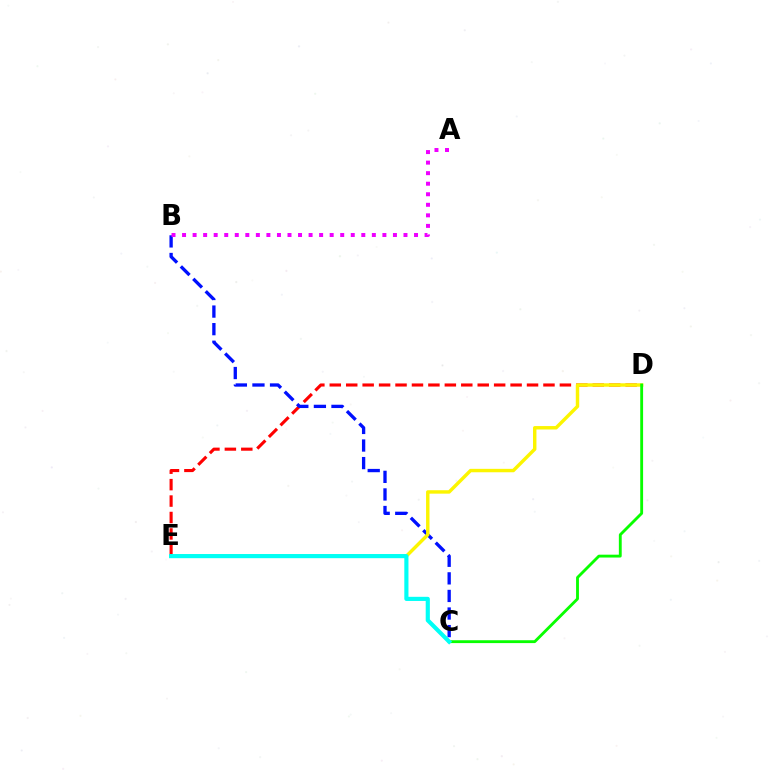{('D', 'E'): [{'color': '#ff0000', 'line_style': 'dashed', 'thickness': 2.23}, {'color': '#fcf500', 'line_style': 'solid', 'thickness': 2.47}], ('B', 'C'): [{'color': '#0010ff', 'line_style': 'dashed', 'thickness': 2.39}], ('A', 'B'): [{'color': '#ee00ff', 'line_style': 'dotted', 'thickness': 2.86}], ('C', 'D'): [{'color': '#08ff00', 'line_style': 'solid', 'thickness': 2.06}], ('C', 'E'): [{'color': '#00fff6', 'line_style': 'solid', 'thickness': 2.98}]}